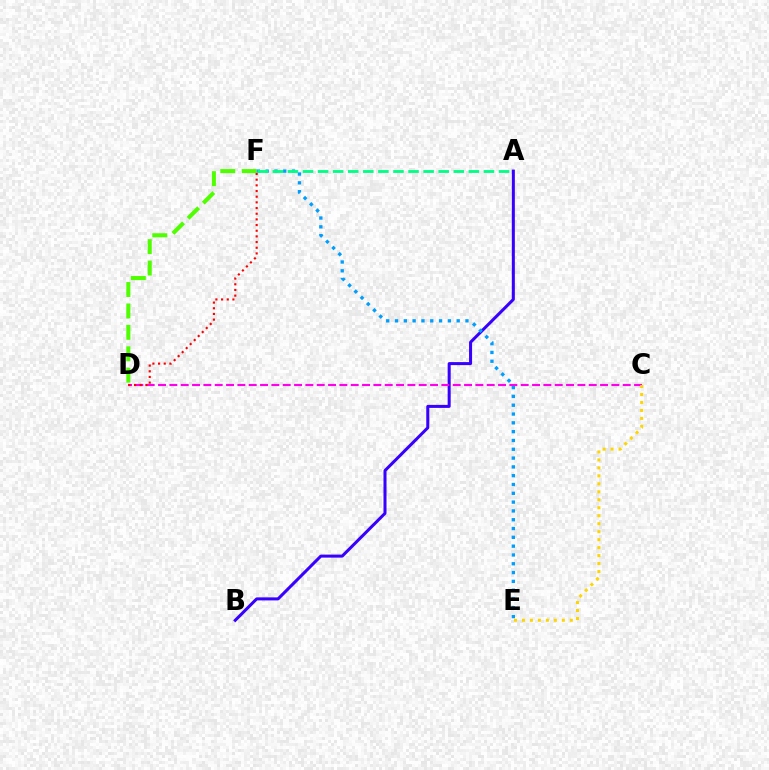{('A', 'B'): [{'color': '#3700ff', 'line_style': 'solid', 'thickness': 2.18}], ('C', 'D'): [{'color': '#ff00ed', 'line_style': 'dashed', 'thickness': 1.54}], ('D', 'F'): [{'color': '#4fff00', 'line_style': 'dashed', 'thickness': 2.91}, {'color': '#ff0000', 'line_style': 'dotted', 'thickness': 1.54}], ('E', 'F'): [{'color': '#009eff', 'line_style': 'dotted', 'thickness': 2.39}], ('A', 'F'): [{'color': '#00ff86', 'line_style': 'dashed', 'thickness': 2.05}], ('C', 'E'): [{'color': '#ffd500', 'line_style': 'dotted', 'thickness': 2.17}]}